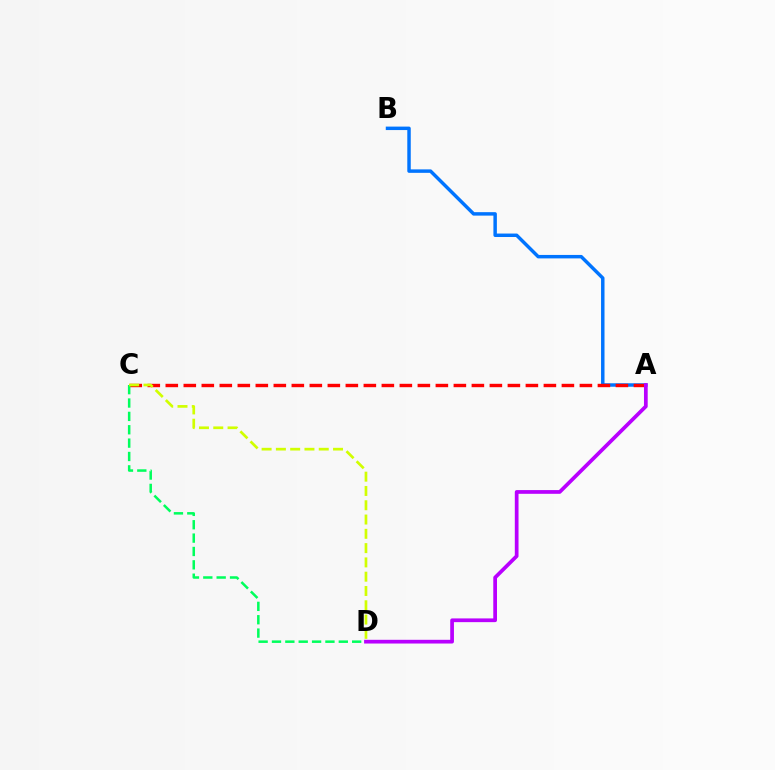{('A', 'B'): [{'color': '#0074ff', 'line_style': 'solid', 'thickness': 2.49}], ('A', 'C'): [{'color': '#ff0000', 'line_style': 'dashed', 'thickness': 2.45}], ('C', 'D'): [{'color': '#00ff5c', 'line_style': 'dashed', 'thickness': 1.82}, {'color': '#d1ff00', 'line_style': 'dashed', 'thickness': 1.94}], ('A', 'D'): [{'color': '#b900ff', 'line_style': 'solid', 'thickness': 2.68}]}